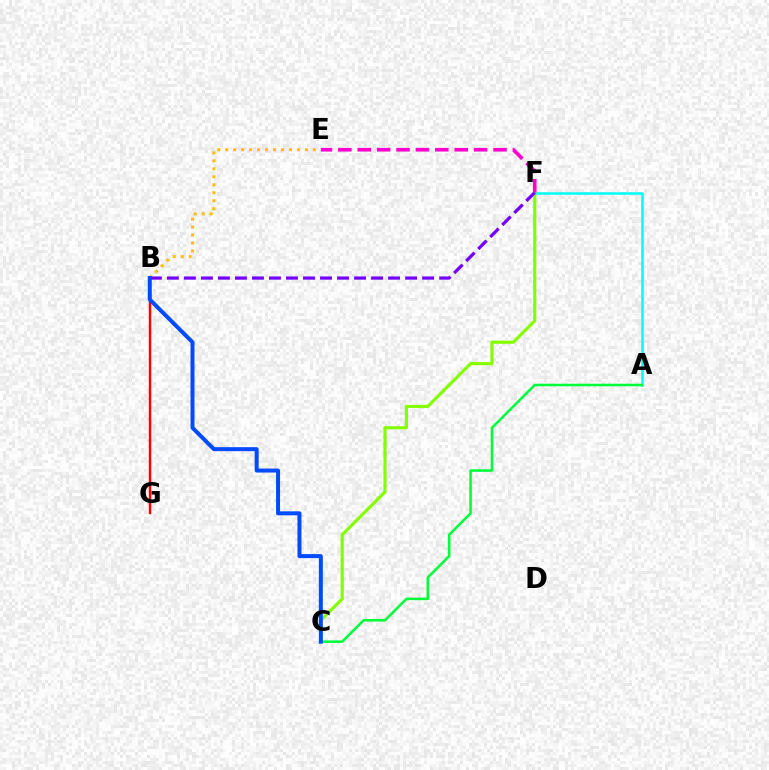{('A', 'F'): [{'color': '#00fff6', 'line_style': 'solid', 'thickness': 1.84}], ('C', 'F'): [{'color': '#84ff00', 'line_style': 'solid', 'thickness': 2.27}], ('B', 'E'): [{'color': '#ffbd00', 'line_style': 'dotted', 'thickness': 2.16}], ('A', 'C'): [{'color': '#00ff39', 'line_style': 'solid', 'thickness': 1.84}], ('B', 'G'): [{'color': '#ff0000', 'line_style': 'solid', 'thickness': 1.73}], ('B', 'F'): [{'color': '#7200ff', 'line_style': 'dashed', 'thickness': 2.31}], ('B', 'C'): [{'color': '#004bff', 'line_style': 'solid', 'thickness': 2.87}], ('E', 'F'): [{'color': '#ff00cf', 'line_style': 'dashed', 'thickness': 2.63}]}